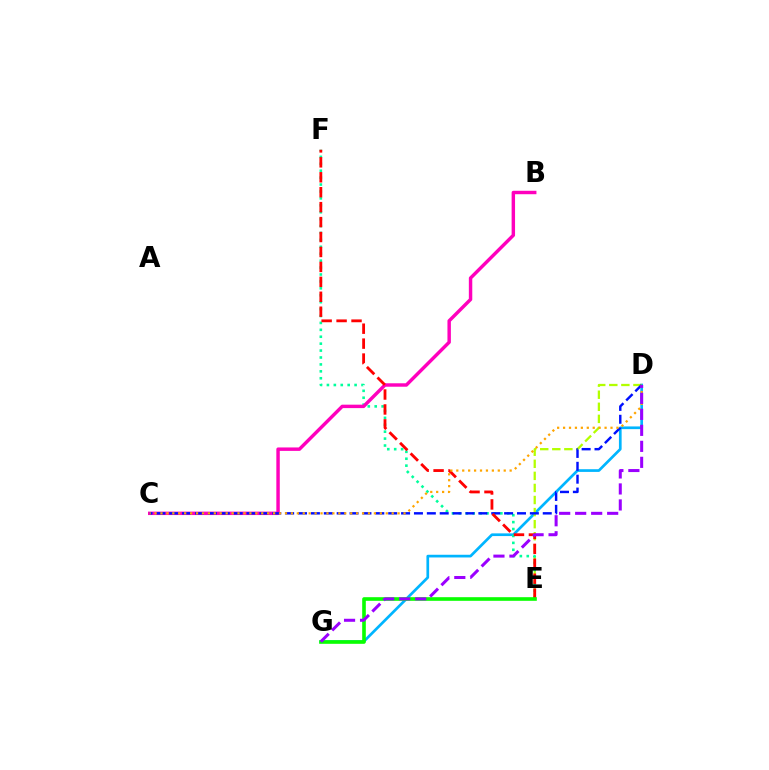{('D', 'G'): [{'color': '#00b5ff', 'line_style': 'solid', 'thickness': 1.94}, {'color': '#9b00ff', 'line_style': 'dashed', 'thickness': 2.17}], ('D', 'E'): [{'color': '#b3ff00', 'line_style': 'dashed', 'thickness': 1.64}], ('E', 'F'): [{'color': '#00ff9d', 'line_style': 'dotted', 'thickness': 1.88}, {'color': '#ff0000', 'line_style': 'dashed', 'thickness': 2.03}], ('B', 'C'): [{'color': '#ff00bd', 'line_style': 'solid', 'thickness': 2.47}], ('C', 'D'): [{'color': '#0010ff', 'line_style': 'dashed', 'thickness': 1.75}, {'color': '#ffa500', 'line_style': 'dotted', 'thickness': 1.61}], ('E', 'G'): [{'color': '#08ff00', 'line_style': 'solid', 'thickness': 2.61}]}